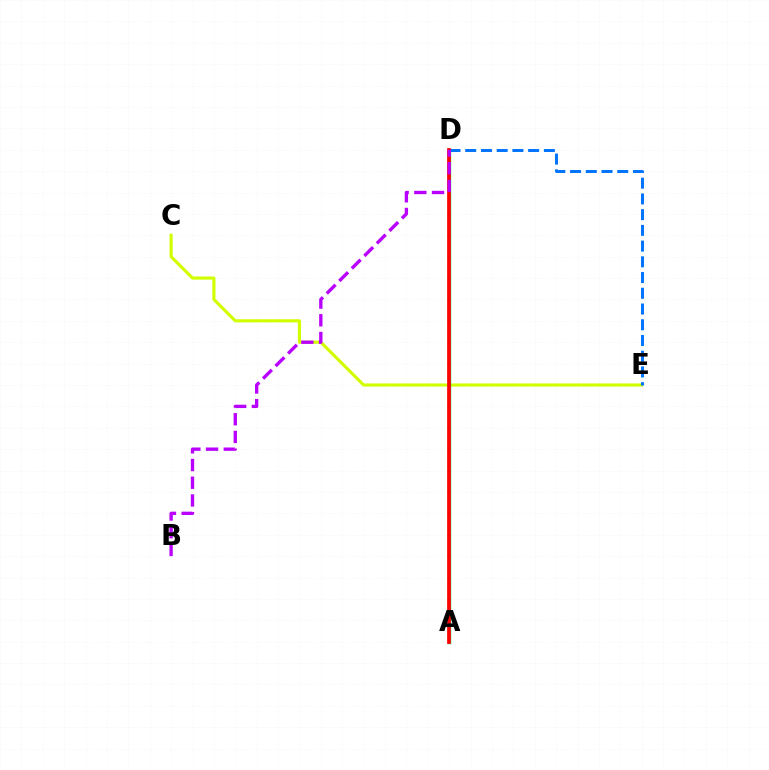{('C', 'E'): [{'color': '#d1ff00', 'line_style': 'solid', 'thickness': 2.26}], ('A', 'D'): [{'color': '#00ff5c', 'line_style': 'solid', 'thickness': 2.44}, {'color': '#ff0000', 'line_style': 'solid', 'thickness': 2.67}], ('D', 'E'): [{'color': '#0074ff', 'line_style': 'dashed', 'thickness': 2.14}], ('B', 'D'): [{'color': '#b900ff', 'line_style': 'dashed', 'thickness': 2.41}]}